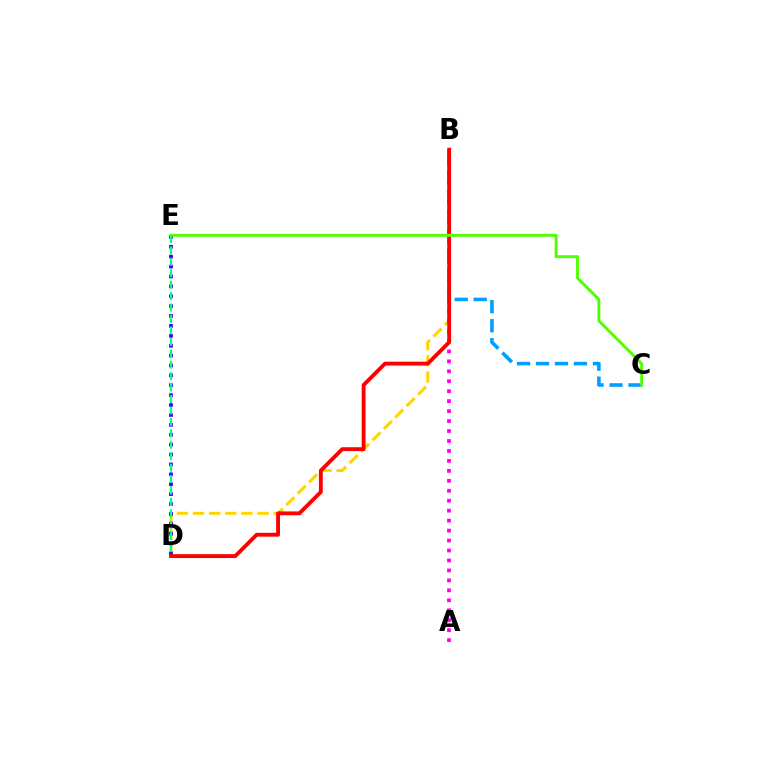{('B', 'D'): [{'color': '#ffd500', 'line_style': 'dashed', 'thickness': 2.19}, {'color': '#ff0000', 'line_style': 'solid', 'thickness': 2.78}], ('B', 'C'): [{'color': '#009eff', 'line_style': 'dashed', 'thickness': 2.58}], ('D', 'E'): [{'color': '#3700ff', 'line_style': 'dotted', 'thickness': 2.69}, {'color': '#00ff86', 'line_style': 'dashed', 'thickness': 1.55}], ('A', 'B'): [{'color': '#ff00ed', 'line_style': 'dotted', 'thickness': 2.71}], ('C', 'E'): [{'color': '#4fff00', 'line_style': 'solid', 'thickness': 2.09}]}